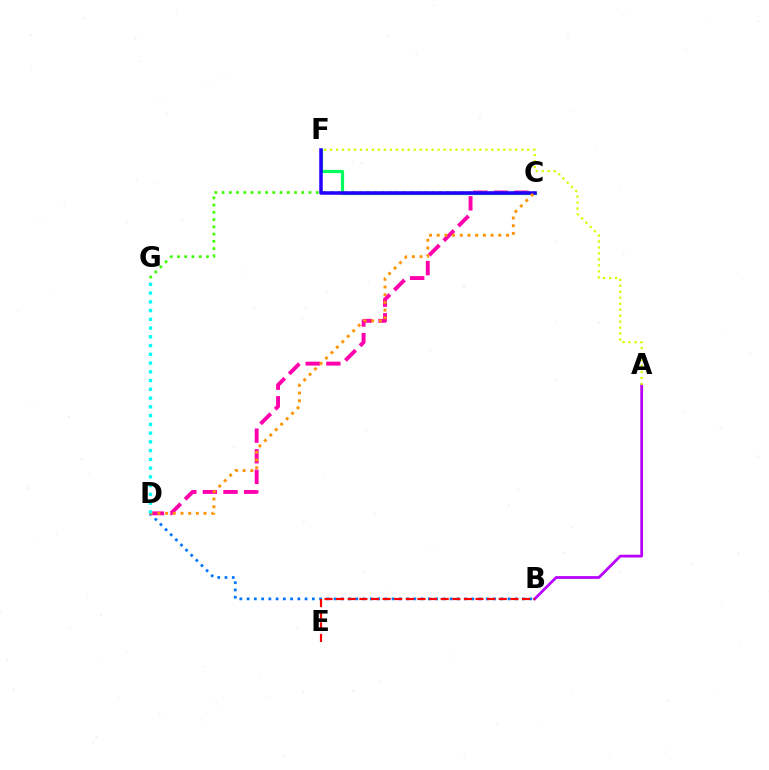{('C', 'D'): [{'color': '#ff00ac', 'line_style': 'dashed', 'thickness': 2.8}, {'color': '#ff9400', 'line_style': 'dotted', 'thickness': 2.09}], ('B', 'D'): [{'color': '#0074ff', 'line_style': 'dotted', 'thickness': 1.97}], ('A', 'B'): [{'color': '#b900ff', 'line_style': 'solid', 'thickness': 1.98}], ('A', 'F'): [{'color': '#d1ff00', 'line_style': 'dotted', 'thickness': 1.62}], ('C', 'F'): [{'color': '#00ff5c', 'line_style': 'solid', 'thickness': 2.3}, {'color': '#2500ff', 'line_style': 'solid', 'thickness': 2.54}], ('C', 'G'): [{'color': '#3dff00', 'line_style': 'dotted', 'thickness': 1.97}], ('B', 'E'): [{'color': '#ff0000', 'line_style': 'dashed', 'thickness': 1.58}], ('D', 'G'): [{'color': '#00fff6', 'line_style': 'dotted', 'thickness': 2.38}]}